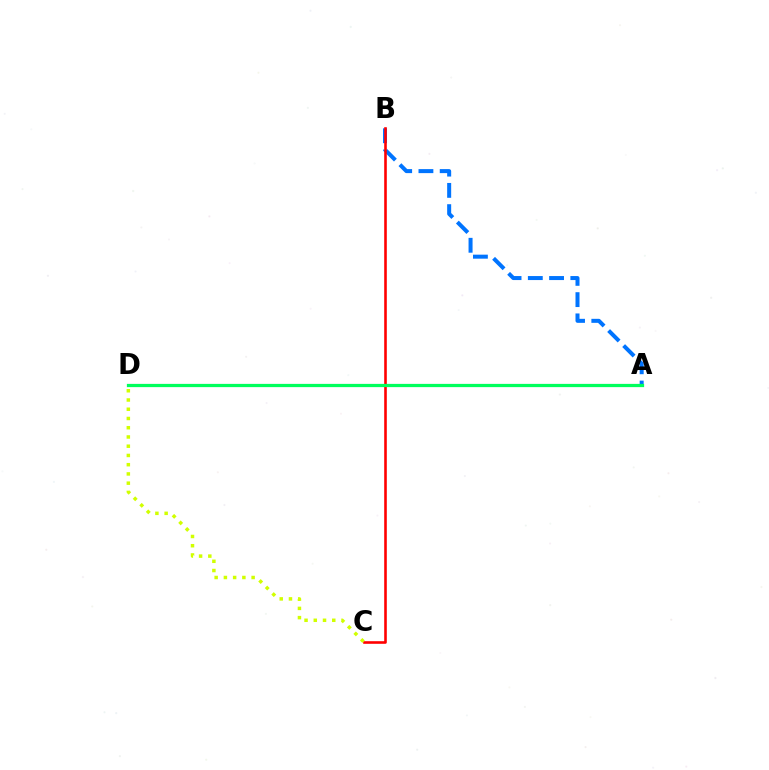{('A', 'D'): [{'color': '#b900ff', 'line_style': 'solid', 'thickness': 2.18}, {'color': '#00ff5c', 'line_style': 'solid', 'thickness': 2.31}], ('A', 'B'): [{'color': '#0074ff', 'line_style': 'dashed', 'thickness': 2.89}], ('B', 'C'): [{'color': '#ff0000', 'line_style': 'solid', 'thickness': 1.88}], ('C', 'D'): [{'color': '#d1ff00', 'line_style': 'dotted', 'thickness': 2.51}]}